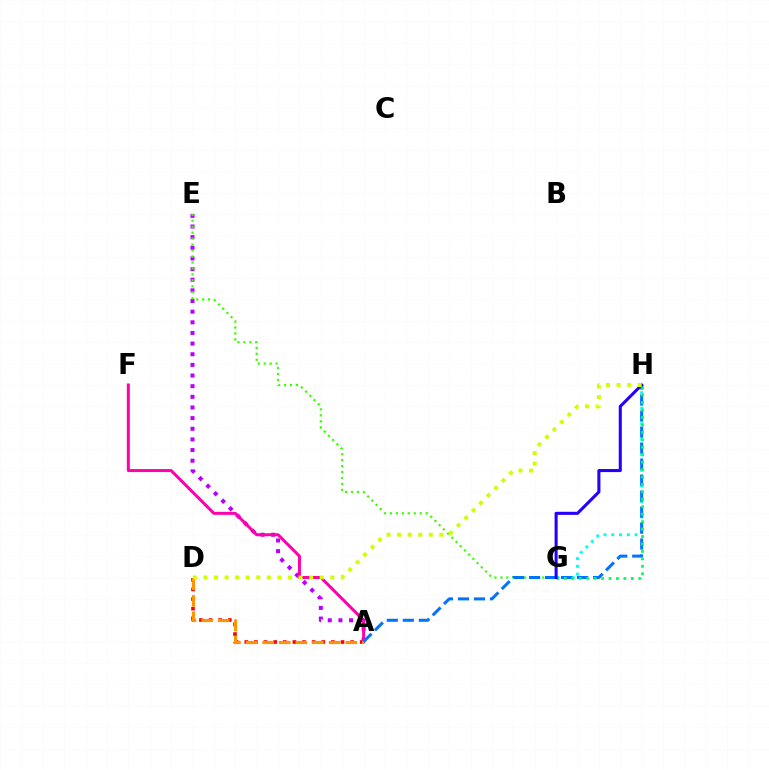{('A', 'E'): [{'color': '#b900ff', 'line_style': 'dotted', 'thickness': 2.89}], ('E', 'G'): [{'color': '#3dff00', 'line_style': 'dotted', 'thickness': 1.62}], ('A', 'D'): [{'color': '#ff0000', 'line_style': 'dotted', 'thickness': 2.61}, {'color': '#ff9400', 'line_style': 'dashed', 'thickness': 2.26}], ('A', 'F'): [{'color': '#ff00ac', 'line_style': 'solid', 'thickness': 2.16}], ('G', 'H'): [{'color': '#00fff6', 'line_style': 'dotted', 'thickness': 2.11}, {'color': '#00ff5c', 'line_style': 'dotted', 'thickness': 2.02}, {'color': '#2500ff', 'line_style': 'solid', 'thickness': 2.21}], ('A', 'H'): [{'color': '#0074ff', 'line_style': 'dashed', 'thickness': 2.17}], ('D', 'H'): [{'color': '#d1ff00', 'line_style': 'dotted', 'thickness': 2.87}]}